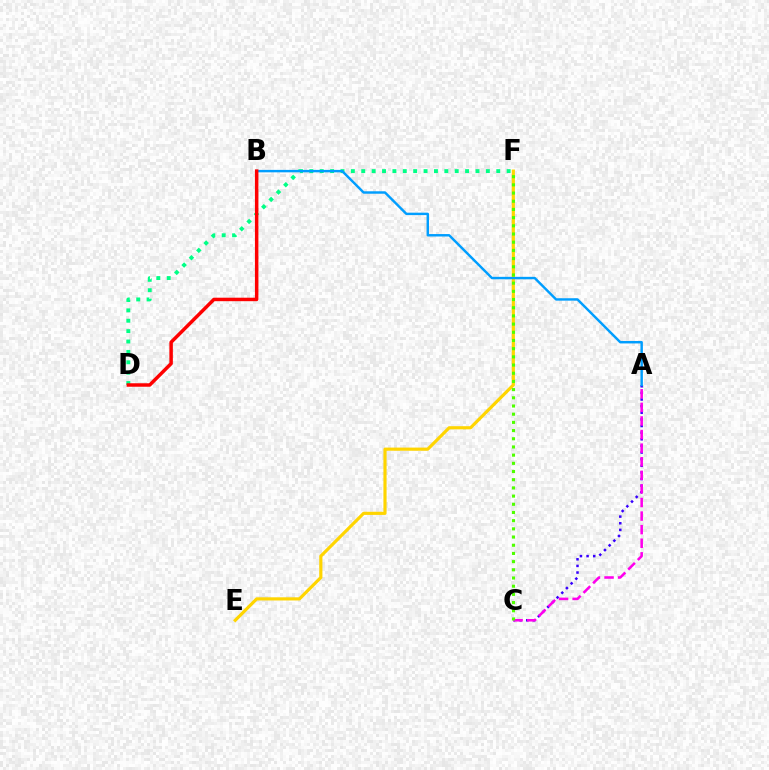{('E', 'F'): [{'color': '#ffd500', 'line_style': 'solid', 'thickness': 2.28}], ('A', 'C'): [{'color': '#3700ff', 'line_style': 'dotted', 'thickness': 1.8}, {'color': '#ff00ed', 'line_style': 'dashed', 'thickness': 1.85}], ('D', 'F'): [{'color': '#00ff86', 'line_style': 'dotted', 'thickness': 2.82}], ('A', 'B'): [{'color': '#009eff', 'line_style': 'solid', 'thickness': 1.75}], ('B', 'D'): [{'color': '#ff0000', 'line_style': 'solid', 'thickness': 2.5}], ('C', 'F'): [{'color': '#4fff00', 'line_style': 'dotted', 'thickness': 2.23}]}